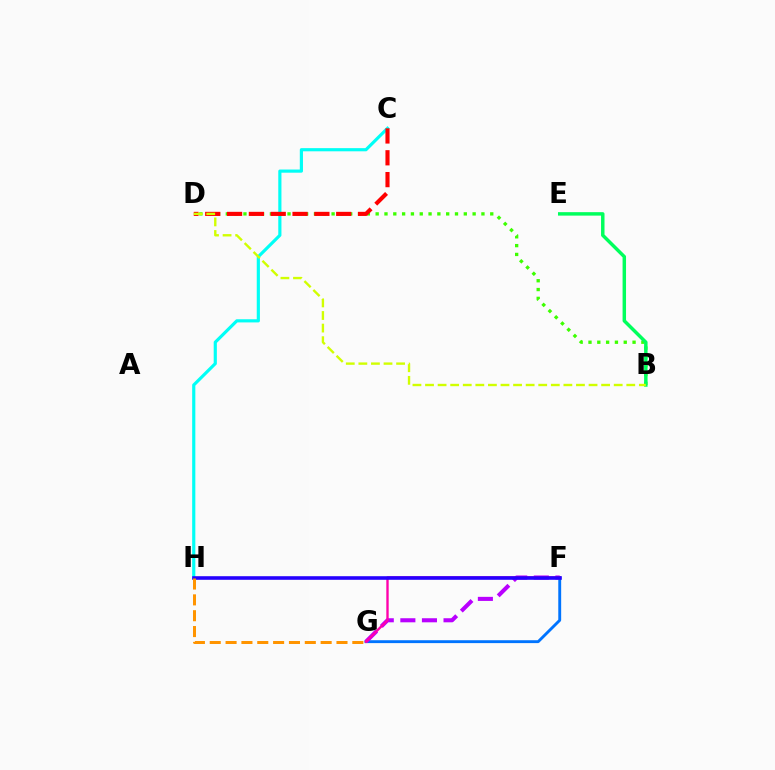{('F', 'G'): [{'color': '#0074ff', 'line_style': 'solid', 'thickness': 2.08}, {'color': '#b900ff', 'line_style': 'dashed', 'thickness': 2.93}, {'color': '#ff00ac', 'line_style': 'solid', 'thickness': 1.7}], ('C', 'H'): [{'color': '#00fff6', 'line_style': 'solid', 'thickness': 2.28}], ('B', 'D'): [{'color': '#3dff00', 'line_style': 'dotted', 'thickness': 2.39}, {'color': '#d1ff00', 'line_style': 'dashed', 'thickness': 1.71}], ('F', 'H'): [{'color': '#2500ff', 'line_style': 'solid', 'thickness': 2.59}], ('C', 'D'): [{'color': '#ff0000', 'line_style': 'dashed', 'thickness': 2.97}], ('B', 'E'): [{'color': '#00ff5c', 'line_style': 'solid', 'thickness': 2.49}], ('G', 'H'): [{'color': '#ff9400', 'line_style': 'dashed', 'thickness': 2.15}]}